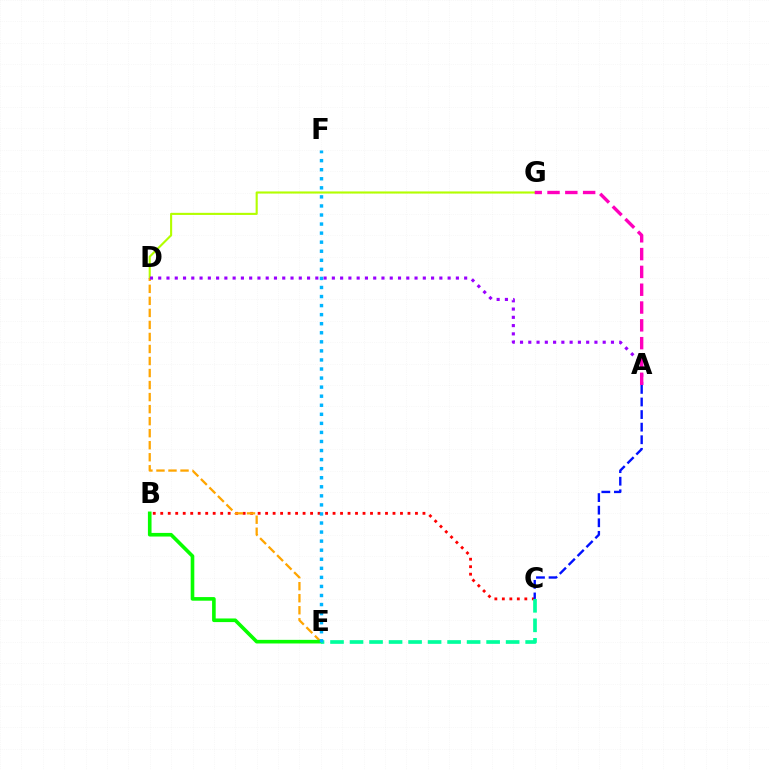{('B', 'C'): [{'color': '#ff0000', 'line_style': 'dotted', 'thickness': 2.04}], ('D', 'G'): [{'color': '#b3ff00', 'line_style': 'solid', 'thickness': 1.52}], ('D', 'E'): [{'color': '#ffa500', 'line_style': 'dashed', 'thickness': 1.63}], ('A', 'D'): [{'color': '#9b00ff', 'line_style': 'dotted', 'thickness': 2.25}], ('B', 'E'): [{'color': '#08ff00', 'line_style': 'solid', 'thickness': 2.61}], ('A', 'C'): [{'color': '#0010ff', 'line_style': 'dashed', 'thickness': 1.71}], ('C', 'E'): [{'color': '#00ff9d', 'line_style': 'dashed', 'thickness': 2.65}], ('E', 'F'): [{'color': '#00b5ff', 'line_style': 'dotted', 'thickness': 2.46}], ('A', 'G'): [{'color': '#ff00bd', 'line_style': 'dashed', 'thickness': 2.42}]}